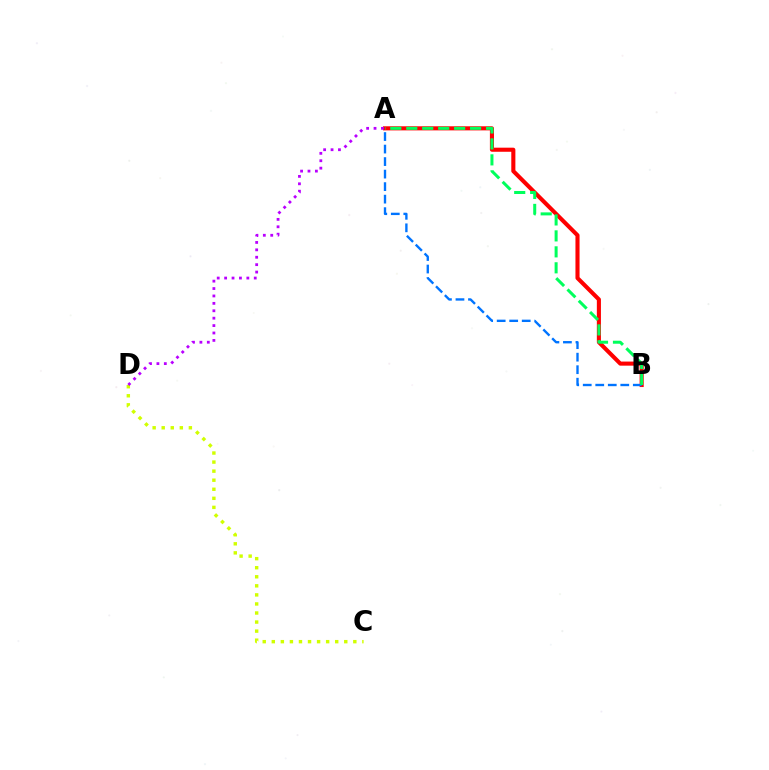{('C', 'D'): [{'color': '#d1ff00', 'line_style': 'dotted', 'thickness': 2.46}], ('A', 'B'): [{'color': '#ff0000', 'line_style': 'solid', 'thickness': 2.95}, {'color': '#0074ff', 'line_style': 'dashed', 'thickness': 1.7}, {'color': '#00ff5c', 'line_style': 'dashed', 'thickness': 2.17}], ('A', 'D'): [{'color': '#b900ff', 'line_style': 'dotted', 'thickness': 2.01}]}